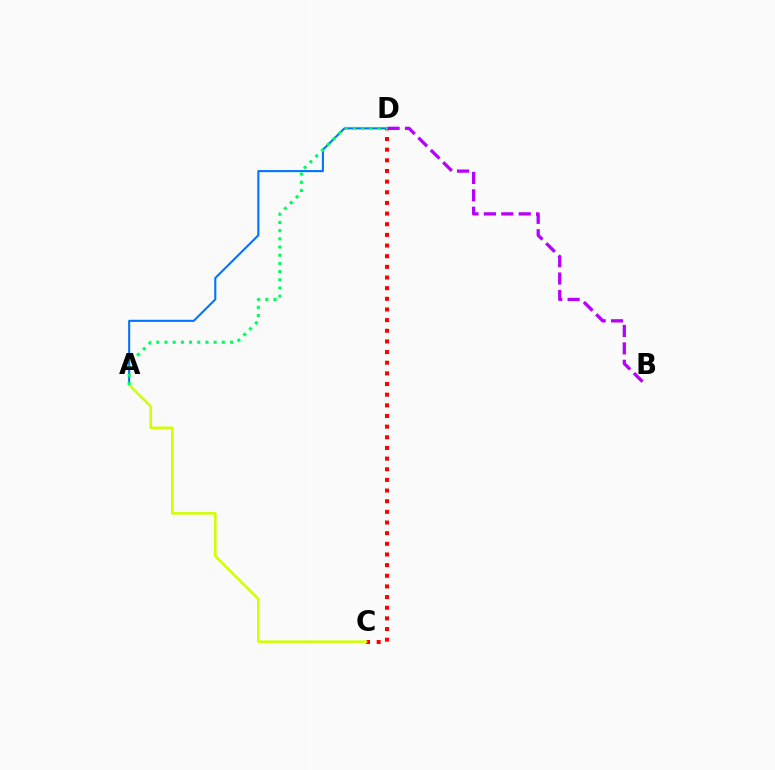{('C', 'D'): [{'color': '#ff0000', 'line_style': 'dotted', 'thickness': 2.89}], ('A', 'D'): [{'color': '#0074ff', 'line_style': 'solid', 'thickness': 1.5}, {'color': '#00ff5c', 'line_style': 'dotted', 'thickness': 2.22}], ('B', 'D'): [{'color': '#b900ff', 'line_style': 'dashed', 'thickness': 2.37}], ('A', 'C'): [{'color': '#d1ff00', 'line_style': 'solid', 'thickness': 1.83}]}